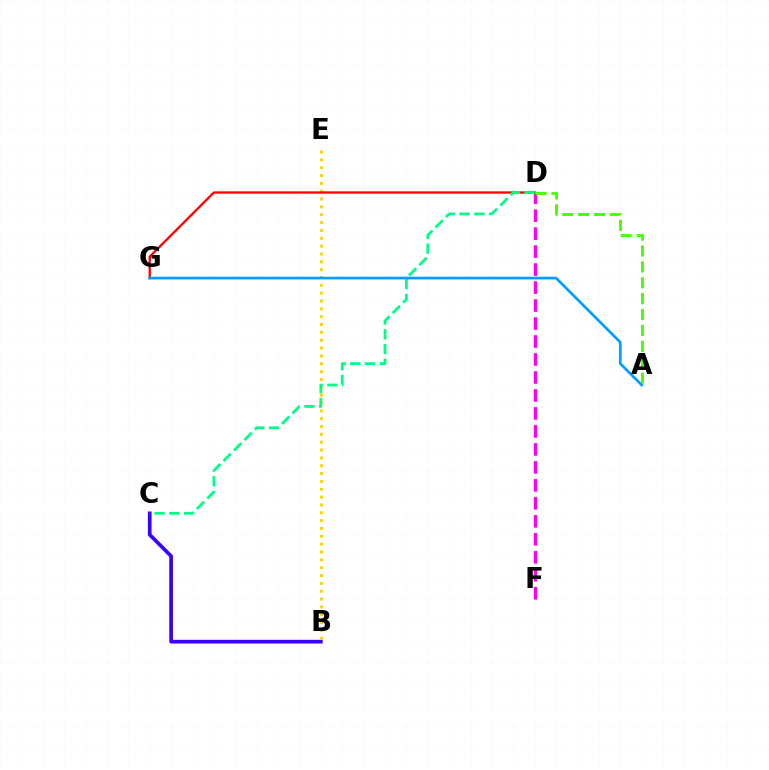{('B', 'C'): [{'color': '#3700ff', 'line_style': 'solid', 'thickness': 2.65}], ('B', 'E'): [{'color': '#ffd500', 'line_style': 'dotted', 'thickness': 2.13}], ('D', 'G'): [{'color': '#ff0000', 'line_style': 'solid', 'thickness': 1.67}], ('D', 'F'): [{'color': '#ff00ed', 'line_style': 'dashed', 'thickness': 2.44}], ('C', 'D'): [{'color': '#00ff86', 'line_style': 'dashed', 'thickness': 2.01}], ('A', 'D'): [{'color': '#4fff00', 'line_style': 'dashed', 'thickness': 2.16}], ('A', 'G'): [{'color': '#009eff', 'line_style': 'solid', 'thickness': 1.95}]}